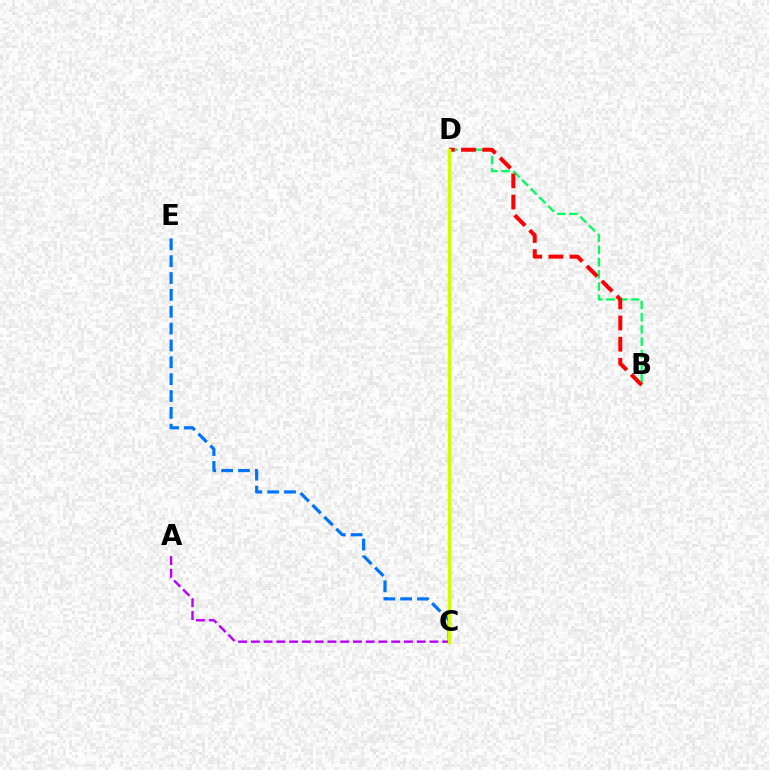{('A', 'C'): [{'color': '#b900ff', 'line_style': 'dashed', 'thickness': 1.73}], ('B', 'D'): [{'color': '#00ff5c', 'line_style': 'dashed', 'thickness': 1.66}, {'color': '#ff0000', 'line_style': 'dashed', 'thickness': 2.87}], ('C', 'E'): [{'color': '#0074ff', 'line_style': 'dashed', 'thickness': 2.29}], ('C', 'D'): [{'color': '#d1ff00', 'line_style': 'solid', 'thickness': 2.42}]}